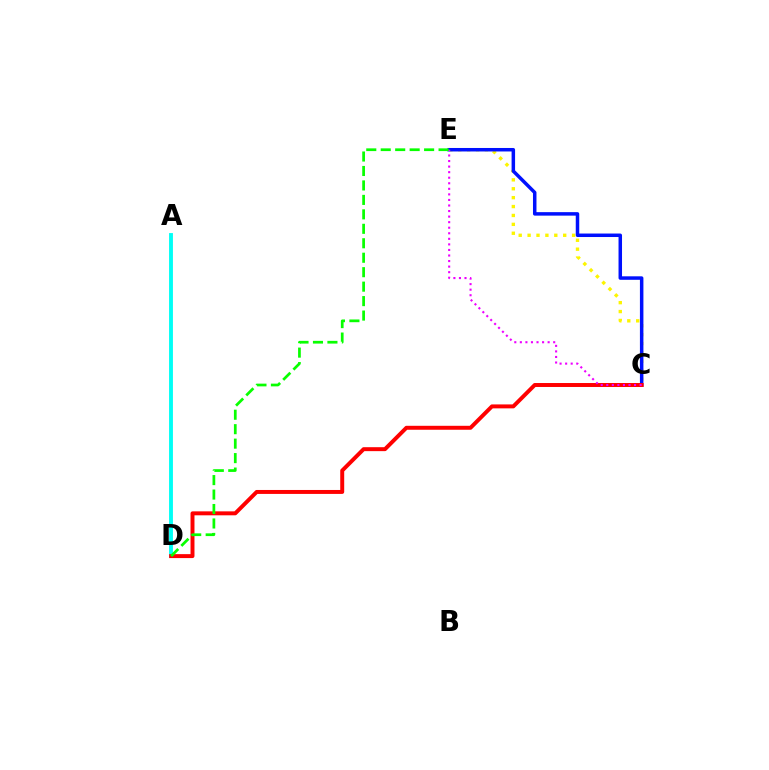{('A', 'D'): [{'color': '#00fff6', 'line_style': 'solid', 'thickness': 2.78}], ('C', 'E'): [{'color': '#fcf500', 'line_style': 'dotted', 'thickness': 2.42}, {'color': '#0010ff', 'line_style': 'solid', 'thickness': 2.51}, {'color': '#ee00ff', 'line_style': 'dotted', 'thickness': 1.51}], ('C', 'D'): [{'color': '#ff0000', 'line_style': 'solid', 'thickness': 2.85}], ('D', 'E'): [{'color': '#08ff00', 'line_style': 'dashed', 'thickness': 1.96}]}